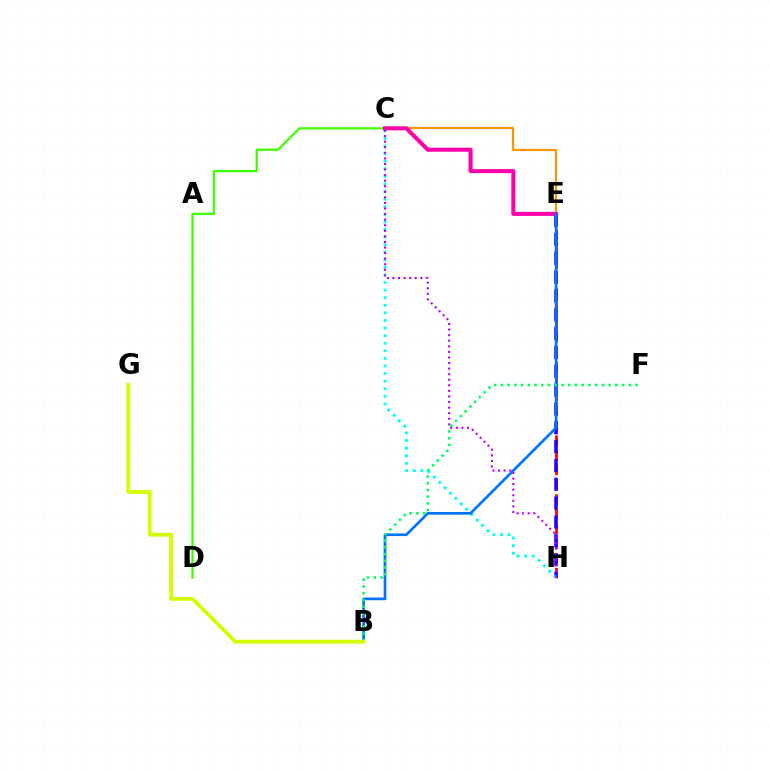{('C', 'D'): [{'color': '#3dff00', 'line_style': 'solid', 'thickness': 1.62}], ('E', 'H'): [{'color': '#ff0000', 'line_style': 'dashed', 'thickness': 2.0}, {'color': '#2500ff', 'line_style': 'dashed', 'thickness': 2.56}], ('C', 'H'): [{'color': '#00fff6', 'line_style': 'dotted', 'thickness': 2.06}, {'color': '#b900ff', 'line_style': 'dotted', 'thickness': 1.51}], ('C', 'E'): [{'color': '#ff9400', 'line_style': 'solid', 'thickness': 1.58}, {'color': '#ff00ac', 'line_style': 'solid', 'thickness': 2.92}], ('B', 'E'): [{'color': '#0074ff', 'line_style': 'solid', 'thickness': 1.93}], ('B', 'F'): [{'color': '#00ff5c', 'line_style': 'dotted', 'thickness': 1.83}], ('B', 'G'): [{'color': '#d1ff00', 'line_style': 'solid', 'thickness': 2.74}]}